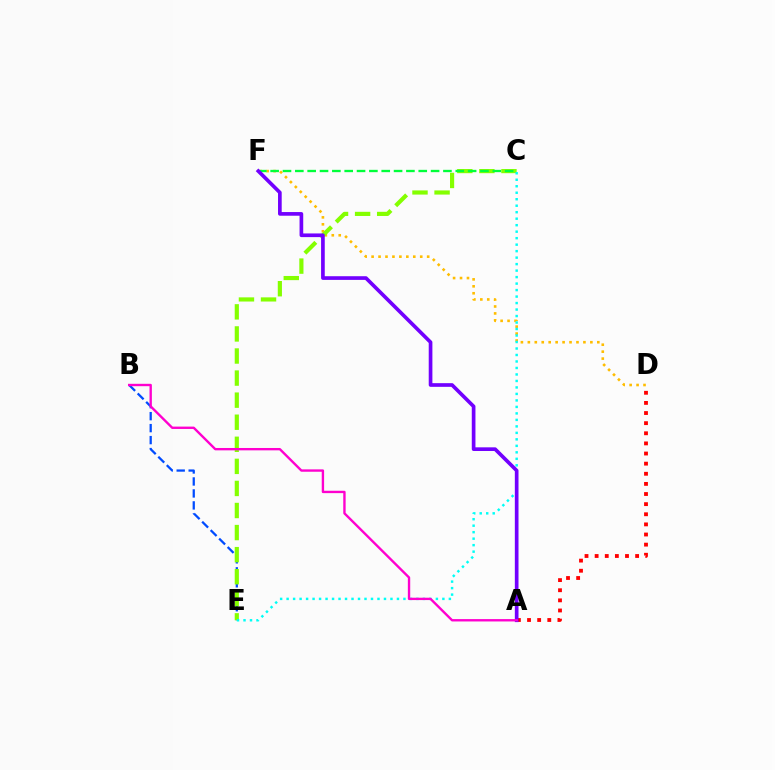{('A', 'D'): [{'color': '#ff0000', 'line_style': 'dotted', 'thickness': 2.75}], ('D', 'F'): [{'color': '#ffbd00', 'line_style': 'dotted', 'thickness': 1.89}], ('B', 'E'): [{'color': '#004bff', 'line_style': 'dashed', 'thickness': 1.63}], ('C', 'E'): [{'color': '#84ff00', 'line_style': 'dashed', 'thickness': 3.0}, {'color': '#00fff6', 'line_style': 'dotted', 'thickness': 1.76}], ('C', 'F'): [{'color': '#00ff39', 'line_style': 'dashed', 'thickness': 1.68}], ('A', 'F'): [{'color': '#7200ff', 'line_style': 'solid', 'thickness': 2.64}], ('A', 'B'): [{'color': '#ff00cf', 'line_style': 'solid', 'thickness': 1.71}]}